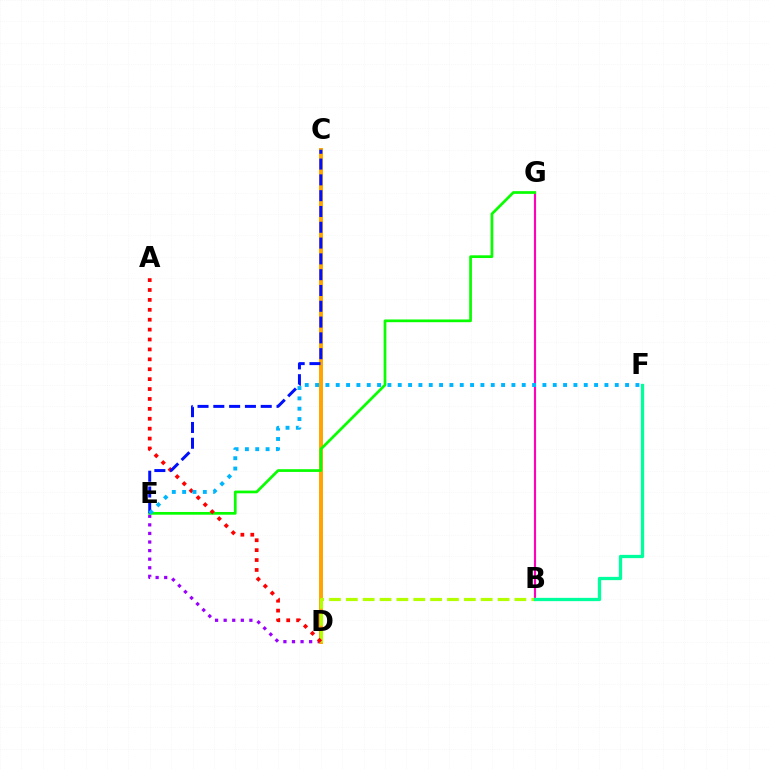{('D', 'E'): [{'color': '#9b00ff', 'line_style': 'dotted', 'thickness': 2.33}], ('C', 'D'): [{'color': '#ffa500', 'line_style': 'solid', 'thickness': 2.86}], ('B', 'G'): [{'color': '#ff00bd', 'line_style': 'solid', 'thickness': 1.55}], ('B', 'D'): [{'color': '#b3ff00', 'line_style': 'dashed', 'thickness': 2.29}], ('E', 'G'): [{'color': '#08ff00', 'line_style': 'solid', 'thickness': 1.96}], ('A', 'D'): [{'color': '#ff0000', 'line_style': 'dotted', 'thickness': 2.69}], ('C', 'E'): [{'color': '#0010ff', 'line_style': 'dashed', 'thickness': 2.15}], ('E', 'F'): [{'color': '#00b5ff', 'line_style': 'dotted', 'thickness': 2.81}], ('B', 'F'): [{'color': '#00ff9d', 'line_style': 'solid', 'thickness': 2.36}]}